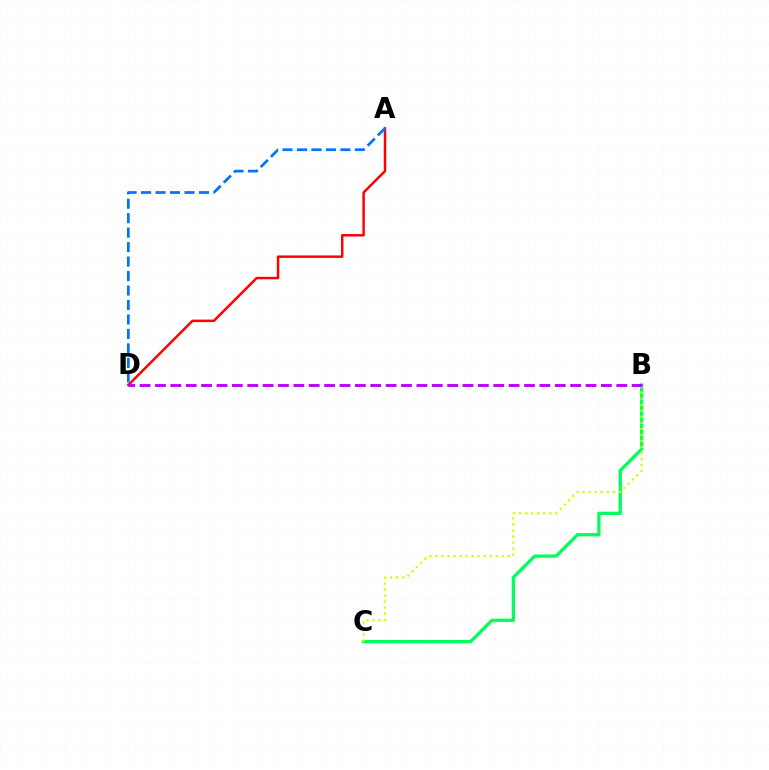{('A', 'D'): [{'color': '#ff0000', 'line_style': 'solid', 'thickness': 1.78}, {'color': '#0074ff', 'line_style': 'dashed', 'thickness': 1.97}], ('B', 'C'): [{'color': '#00ff5c', 'line_style': 'solid', 'thickness': 2.36}, {'color': '#d1ff00', 'line_style': 'dotted', 'thickness': 1.64}], ('B', 'D'): [{'color': '#b900ff', 'line_style': 'dashed', 'thickness': 2.09}]}